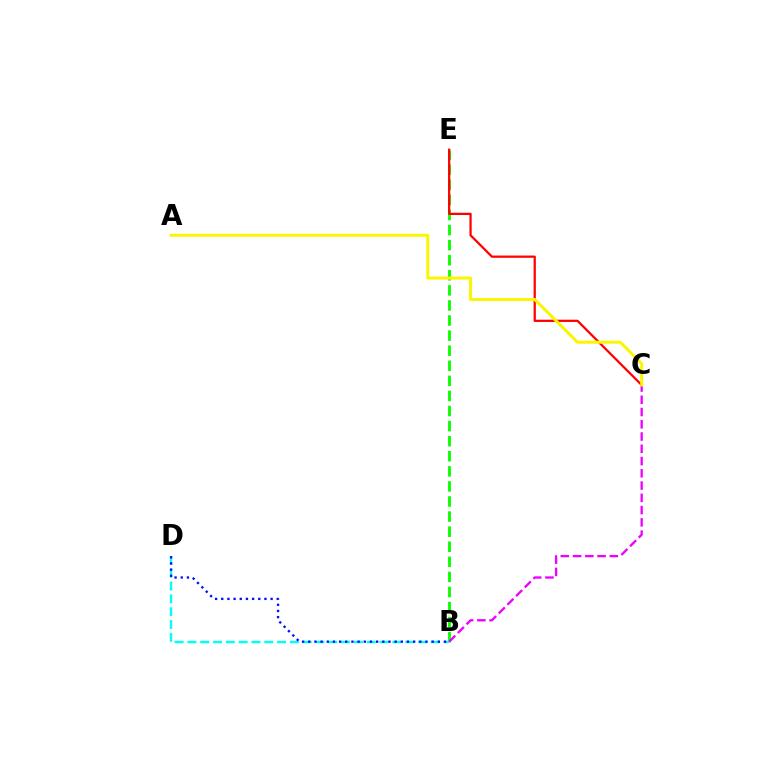{('B', 'E'): [{'color': '#08ff00', 'line_style': 'dashed', 'thickness': 2.05}], ('B', 'D'): [{'color': '#00fff6', 'line_style': 'dashed', 'thickness': 1.74}, {'color': '#0010ff', 'line_style': 'dotted', 'thickness': 1.68}], ('C', 'E'): [{'color': '#ff0000', 'line_style': 'solid', 'thickness': 1.62}], ('B', 'C'): [{'color': '#ee00ff', 'line_style': 'dashed', 'thickness': 1.67}], ('A', 'C'): [{'color': '#fcf500', 'line_style': 'solid', 'thickness': 2.15}]}